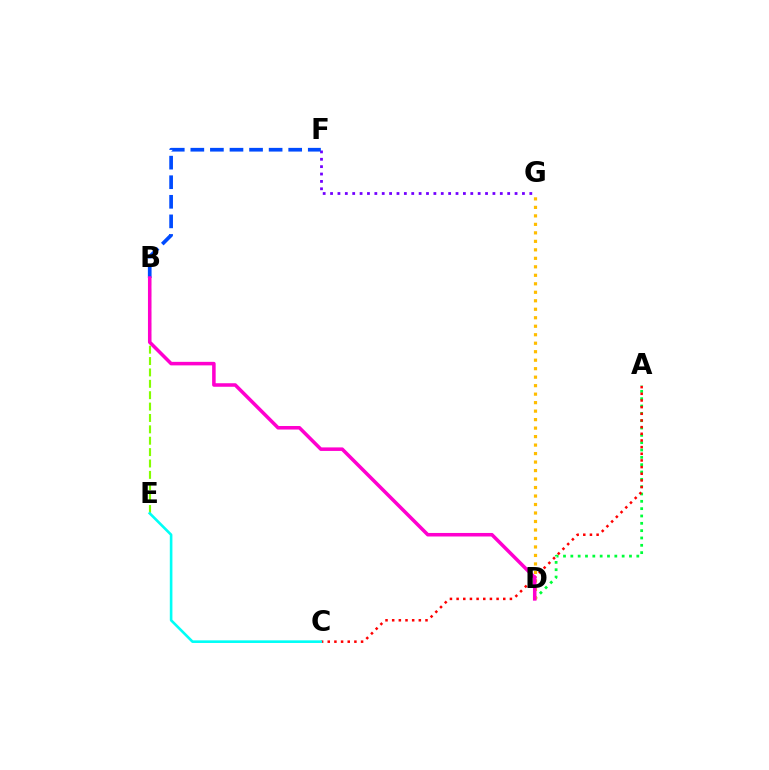{('F', 'G'): [{'color': '#7200ff', 'line_style': 'dotted', 'thickness': 2.01}], ('A', 'D'): [{'color': '#00ff39', 'line_style': 'dotted', 'thickness': 1.99}], ('B', 'E'): [{'color': '#84ff00', 'line_style': 'dashed', 'thickness': 1.55}], ('A', 'C'): [{'color': '#ff0000', 'line_style': 'dotted', 'thickness': 1.81}], ('C', 'E'): [{'color': '#00fff6', 'line_style': 'solid', 'thickness': 1.88}], ('D', 'G'): [{'color': '#ffbd00', 'line_style': 'dotted', 'thickness': 2.31}], ('B', 'F'): [{'color': '#004bff', 'line_style': 'dashed', 'thickness': 2.66}], ('B', 'D'): [{'color': '#ff00cf', 'line_style': 'solid', 'thickness': 2.54}]}